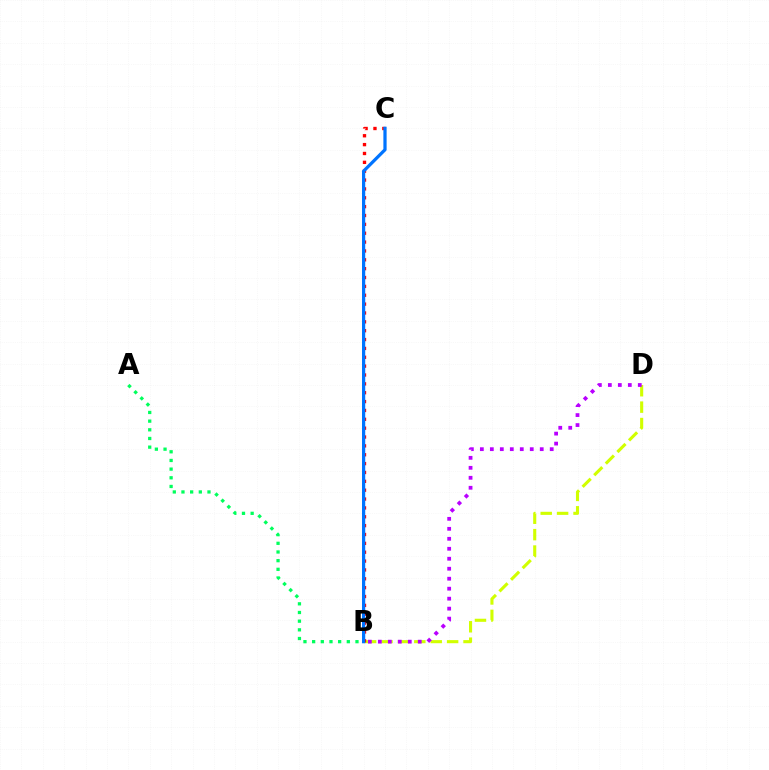{('B', 'D'): [{'color': '#d1ff00', 'line_style': 'dashed', 'thickness': 2.23}, {'color': '#b900ff', 'line_style': 'dotted', 'thickness': 2.71}], ('A', 'B'): [{'color': '#00ff5c', 'line_style': 'dotted', 'thickness': 2.36}], ('B', 'C'): [{'color': '#ff0000', 'line_style': 'dotted', 'thickness': 2.41}, {'color': '#0074ff', 'line_style': 'solid', 'thickness': 2.33}]}